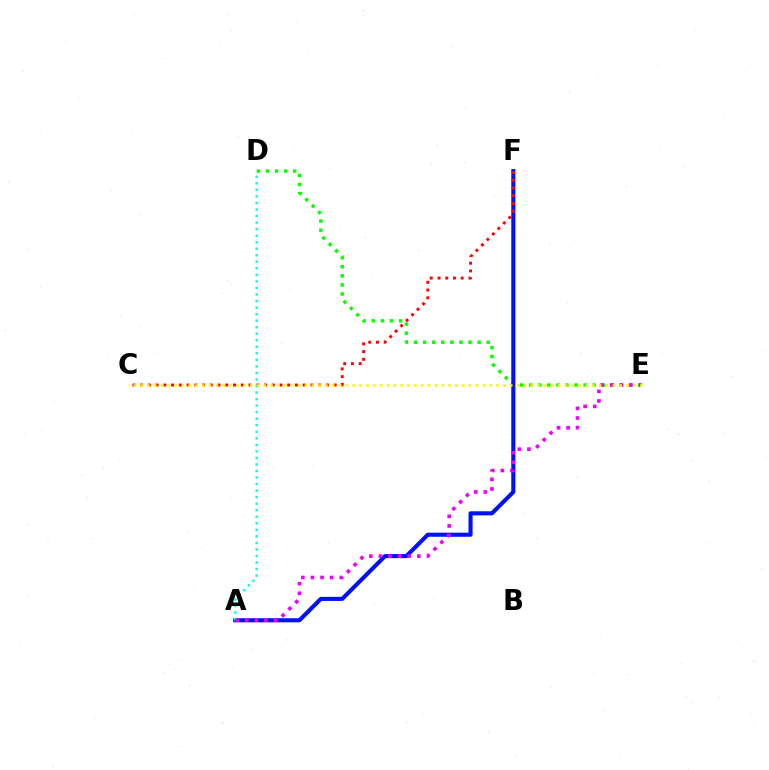{('D', 'E'): [{'color': '#08ff00', 'line_style': 'dotted', 'thickness': 2.47}], ('A', 'F'): [{'color': '#0010ff', 'line_style': 'solid', 'thickness': 2.95}], ('C', 'F'): [{'color': '#ff0000', 'line_style': 'dotted', 'thickness': 2.1}], ('A', 'D'): [{'color': '#00fff6', 'line_style': 'dotted', 'thickness': 1.78}], ('A', 'E'): [{'color': '#ee00ff', 'line_style': 'dotted', 'thickness': 2.61}], ('C', 'E'): [{'color': '#fcf500', 'line_style': 'dotted', 'thickness': 1.86}]}